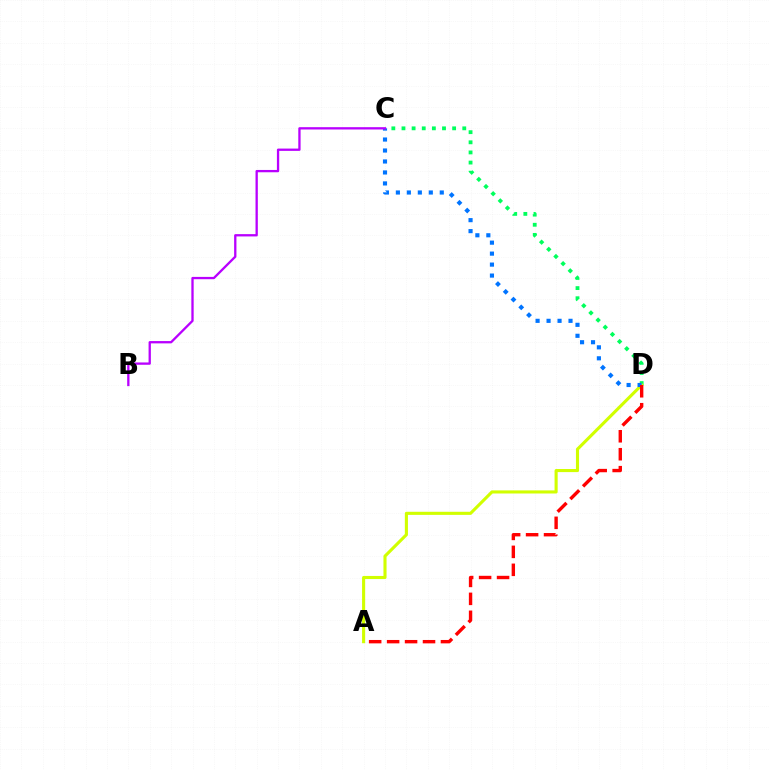{('C', 'D'): [{'color': '#00ff5c', 'line_style': 'dotted', 'thickness': 2.75}, {'color': '#0074ff', 'line_style': 'dotted', 'thickness': 2.98}], ('A', 'D'): [{'color': '#d1ff00', 'line_style': 'solid', 'thickness': 2.23}, {'color': '#ff0000', 'line_style': 'dashed', 'thickness': 2.44}], ('B', 'C'): [{'color': '#b900ff', 'line_style': 'solid', 'thickness': 1.66}]}